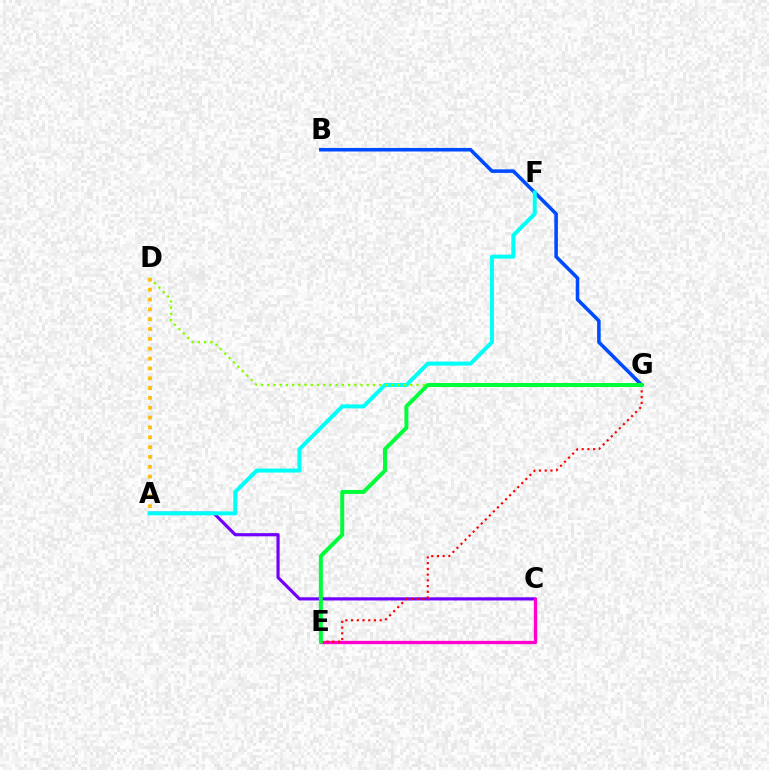{('B', 'G'): [{'color': '#004bff', 'line_style': 'solid', 'thickness': 2.56}], ('A', 'C'): [{'color': '#7200ff', 'line_style': 'solid', 'thickness': 2.28}], ('A', 'F'): [{'color': '#00fff6', 'line_style': 'solid', 'thickness': 2.87}], ('D', 'G'): [{'color': '#84ff00', 'line_style': 'dotted', 'thickness': 1.69}], ('C', 'E'): [{'color': '#ff00cf', 'line_style': 'solid', 'thickness': 2.39}], ('A', 'D'): [{'color': '#ffbd00', 'line_style': 'dotted', 'thickness': 2.67}], ('E', 'G'): [{'color': '#ff0000', 'line_style': 'dotted', 'thickness': 1.56}, {'color': '#00ff39', 'line_style': 'solid', 'thickness': 2.86}]}